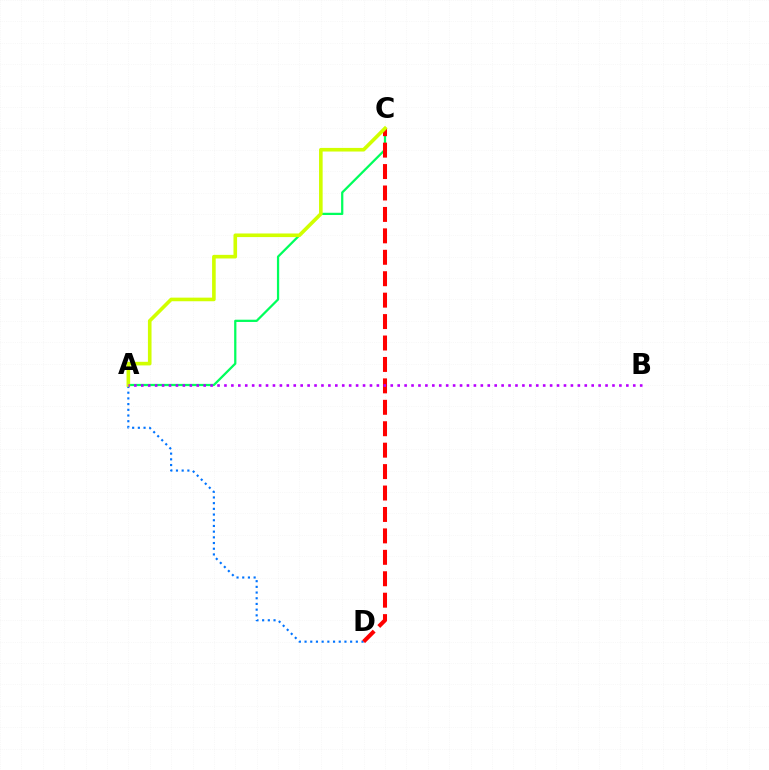{('A', 'D'): [{'color': '#0074ff', 'line_style': 'dotted', 'thickness': 1.55}], ('A', 'C'): [{'color': '#00ff5c', 'line_style': 'solid', 'thickness': 1.62}, {'color': '#d1ff00', 'line_style': 'solid', 'thickness': 2.6}], ('C', 'D'): [{'color': '#ff0000', 'line_style': 'dashed', 'thickness': 2.91}], ('A', 'B'): [{'color': '#b900ff', 'line_style': 'dotted', 'thickness': 1.88}]}